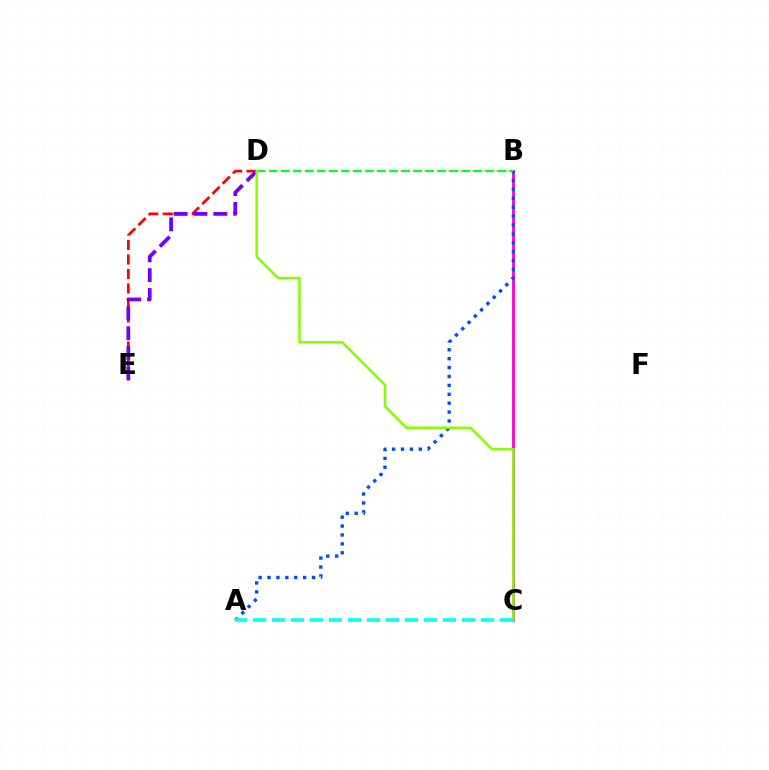{('D', 'E'): [{'color': '#ff0000', 'line_style': 'dashed', 'thickness': 1.97}, {'color': '#7200ff', 'line_style': 'dashed', 'thickness': 2.7}], ('B', 'D'): [{'color': '#ffbd00', 'line_style': 'dotted', 'thickness': 1.63}, {'color': '#00ff39', 'line_style': 'dashed', 'thickness': 1.64}], ('B', 'C'): [{'color': '#ff00cf', 'line_style': 'solid', 'thickness': 2.03}], ('A', 'B'): [{'color': '#004bff', 'line_style': 'dotted', 'thickness': 2.42}], ('C', 'D'): [{'color': '#84ff00', 'line_style': 'solid', 'thickness': 1.82}], ('A', 'C'): [{'color': '#00fff6', 'line_style': 'dashed', 'thickness': 2.58}]}